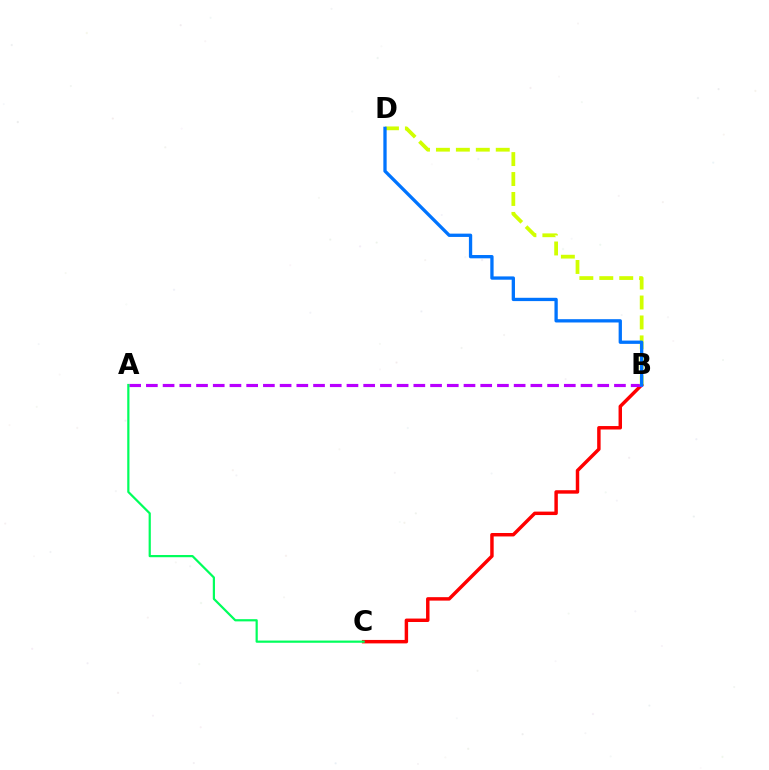{('B', 'C'): [{'color': '#ff0000', 'line_style': 'solid', 'thickness': 2.49}], ('A', 'B'): [{'color': '#b900ff', 'line_style': 'dashed', 'thickness': 2.27}], ('B', 'D'): [{'color': '#d1ff00', 'line_style': 'dashed', 'thickness': 2.71}, {'color': '#0074ff', 'line_style': 'solid', 'thickness': 2.38}], ('A', 'C'): [{'color': '#00ff5c', 'line_style': 'solid', 'thickness': 1.59}]}